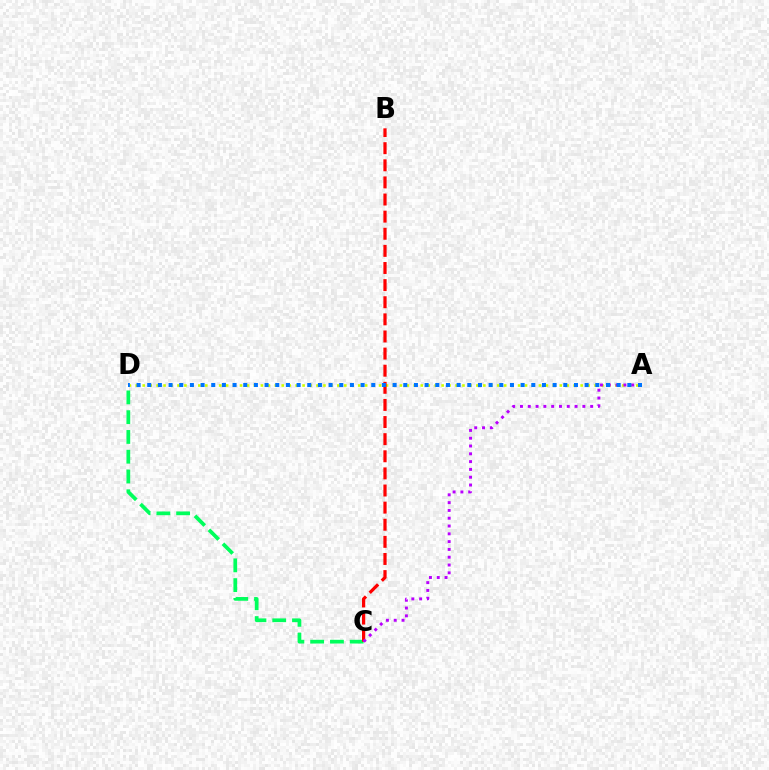{('A', 'D'): [{'color': '#d1ff00', 'line_style': 'dotted', 'thickness': 1.89}, {'color': '#0074ff', 'line_style': 'dotted', 'thickness': 2.9}], ('C', 'D'): [{'color': '#00ff5c', 'line_style': 'dashed', 'thickness': 2.69}], ('B', 'C'): [{'color': '#ff0000', 'line_style': 'dashed', 'thickness': 2.33}], ('A', 'C'): [{'color': '#b900ff', 'line_style': 'dotted', 'thickness': 2.12}]}